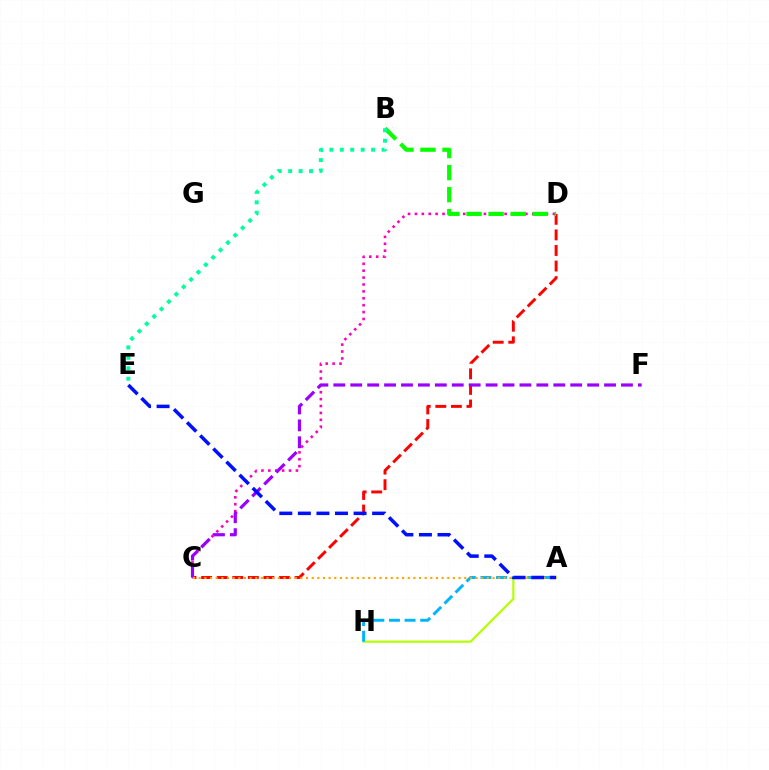{('C', 'D'): [{'color': '#ff00bd', 'line_style': 'dotted', 'thickness': 1.87}, {'color': '#ff0000', 'line_style': 'dashed', 'thickness': 2.12}], ('A', 'H'): [{'color': '#b3ff00', 'line_style': 'solid', 'thickness': 1.56}, {'color': '#00b5ff', 'line_style': 'dashed', 'thickness': 2.12}], ('B', 'D'): [{'color': '#08ff00', 'line_style': 'dashed', 'thickness': 3.0}], ('C', 'F'): [{'color': '#9b00ff', 'line_style': 'dashed', 'thickness': 2.3}], ('B', 'E'): [{'color': '#00ff9d', 'line_style': 'dotted', 'thickness': 2.84}], ('A', 'C'): [{'color': '#ffa500', 'line_style': 'dotted', 'thickness': 1.53}], ('A', 'E'): [{'color': '#0010ff', 'line_style': 'dashed', 'thickness': 2.52}]}